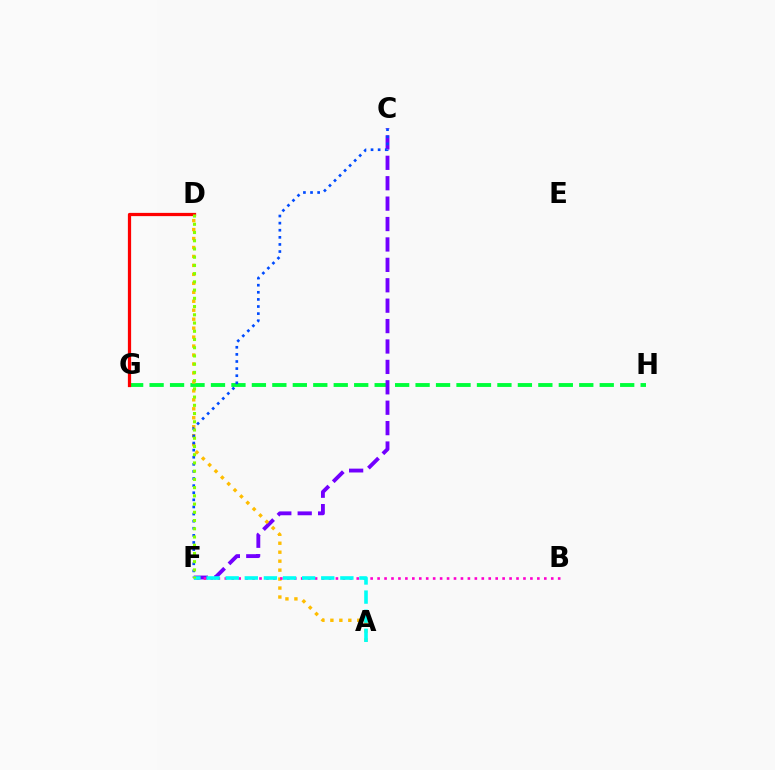{('G', 'H'): [{'color': '#00ff39', 'line_style': 'dashed', 'thickness': 2.78}], ('C', 'F'): [{'color': '#7200ff', 'line_style': 'dashed', 'thickness': 2.77}, {'color': '#004bff', 'line_style': 'dotted', 'thickness': 1.93}], ('A', 'D'): [{'color': '#ffbd00', 'line_style': 'dotted', 'thickness': 2.43}], ('B', 'F'): [{'color': '#ff00cf', 'line_style': 'dotted', 'thickness': 1.89}], ('D', 'G'): [{'color': '#ff0000', 'line_style': 'solid', 'thickness': 2.33}], ('A', 'F'): [{'color': '#00fff6', 'line_style': 'dashed', 'thickness': 2.6}], ('D', 'F'): [{'color': '#84ff00', 'line_style': 'dotted', 'thickness': 2.24}]}